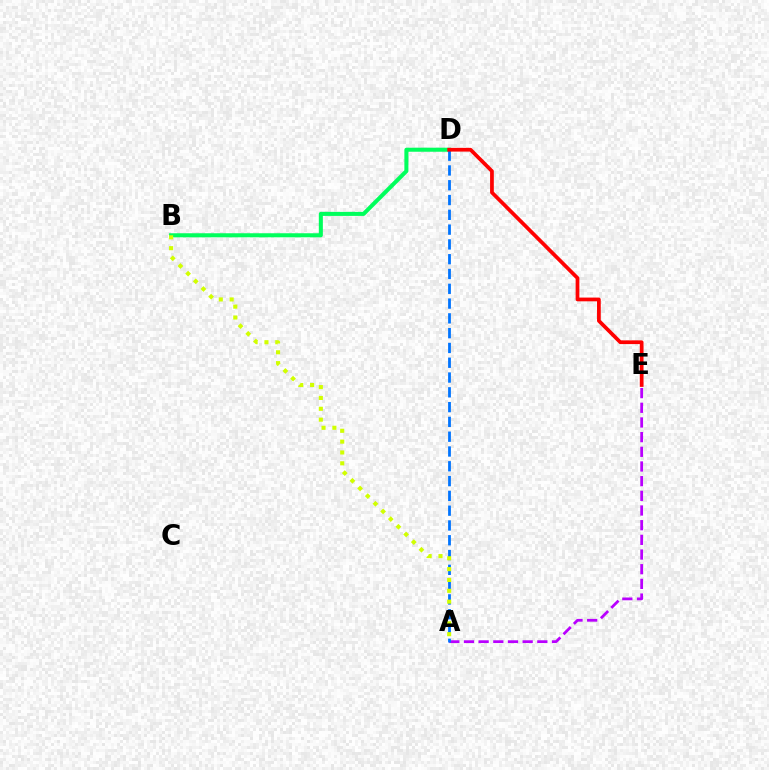{('A', 'E'): [{'color': '#b900ff', 'line_style': 'dashed', 'thickness': 1.99}], ('B', 'D'): [{'color': '#00ff5c', 'line_style': 'solid', 'thickness': 2.91}], ('A', 'D'): [{'color': '#0074ff', 'line_style': 'dashed', 'thickness': 2.01}], ('A', 'B'): [{'color': '#d1ff00', 'line_style': 'dotted', 'thickness': 2.95}], ('D', 'E'): [{'color': '#ff0000', 'line_style': 'solid', 'thickness': 2.69}]}